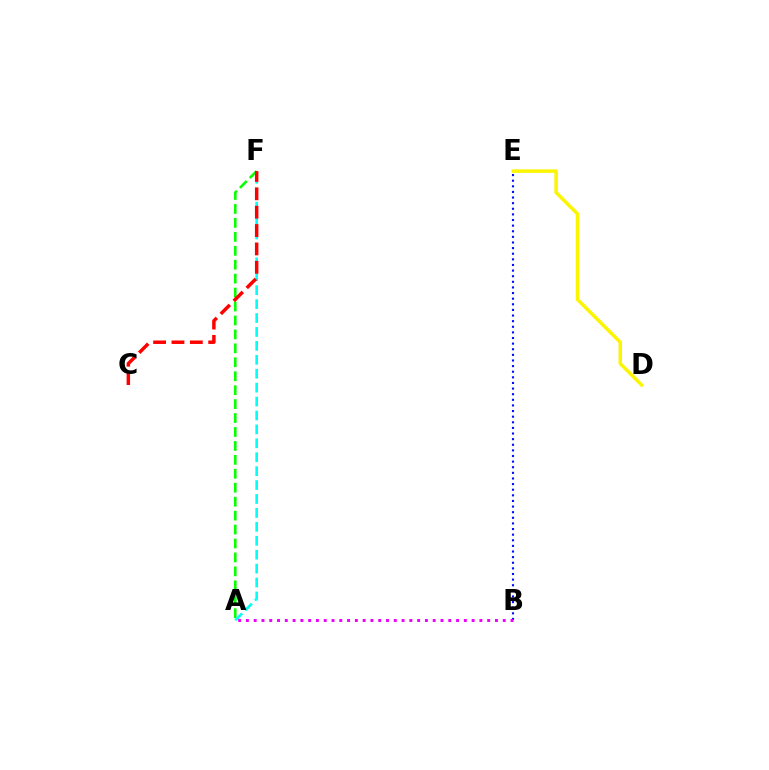{('B', 'E'): [{'color': '#0010ff', 'line_style': 'dotted', 'thickness': 1.53}], ('A', 'F'): [{'color': '#08ff00', 'line_style': 'dashed', 'thickness': 1.89}, {'color': '#00fff6', 'line_style': 'dashed', 'thickness': 1.89}], ('C', 'F'): [{'color': '#ff0000', 'line_style': 'dashed', 'thickness': 2.5}], ('A', 'B'): [{'color': '#ee00ff', 'line_style': 'dotted', 'thickness': 2.11}], ('D', 'E'): [{'color': '#fcf500', 'line_style': 'solid', 'thickness': 2.5}]}